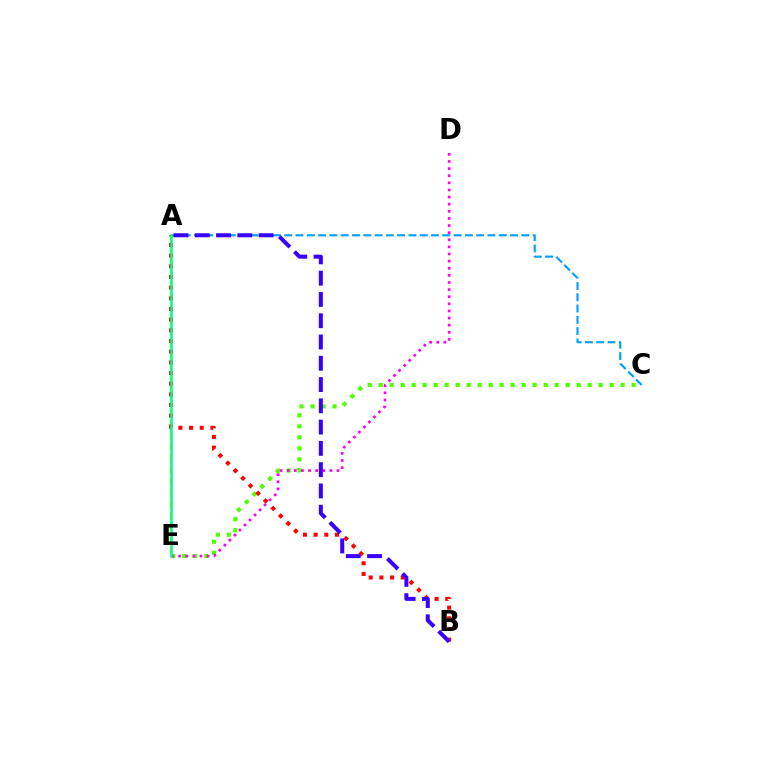{('A', 'E'): [{'color': '#ffd500', 'line_style': 'dashed', 'thickness': 1.57}, {'color': '#00ff86', 'line_style': 'solid', 'thickness': 1.82}], ('C', 'E'): [{'color': '#4fff00', 'line_style': 'dotted', 'thickness': 2.99}], ('D', 'E'): [{'color': '#ff00ed', 'line_style': 'dotted', 'thickness': 1.93}], ('A', 'C'): [{'color': '#009eff', 'line_style': 'dashed', 'thickness': 1.53}], ('A', 'B'): [{'color': '#ff0000', 'line_style': 'dotted', 'thickness': 2.9}, {'color': '#3700ff', 'line_style': 'dashed', 'thickness': 2.89}]}